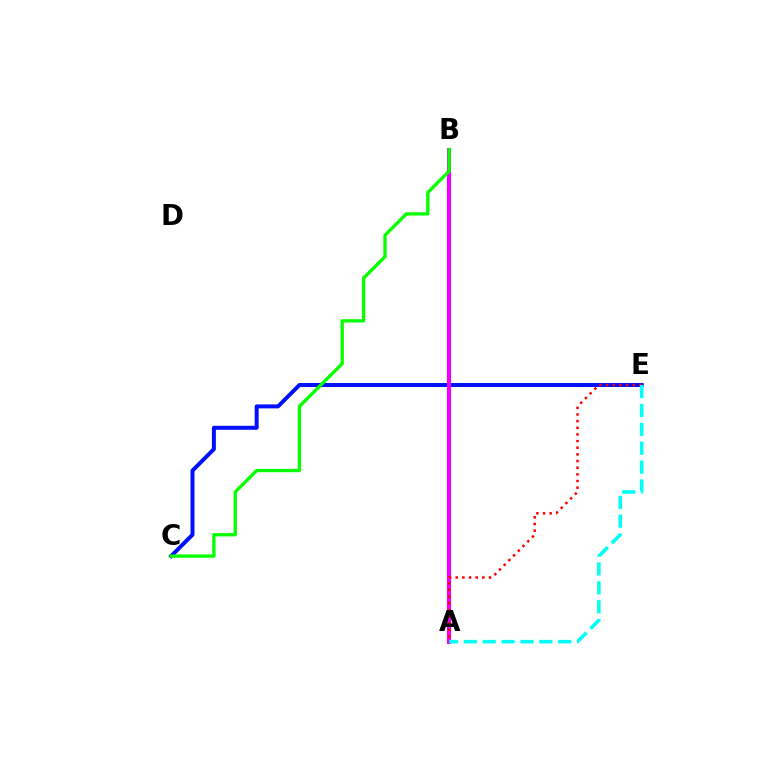{('A', 'B'): [{'color': '#fcf500', 'line_style': 'dotted', 'thickness': 2.08}, {'color': '#ee00ff', 'line_style': 'solid', 'thickness': 2.99}], ('C', 'E'): [{'color': '#0010ff', 'line_style': 'solid', 'thickness': 2.86}], ('A', 'E'): [{'color': '#ff0000', 'line_style': 'dotted', 'thickness': 1.81}, {'color': '#00fff6', 'line_style': 'dashed', 'thickness': 2.56}], ('B', 'C'): [{'color': '#08ff00', 'line_style': 'solid', 'thickness': 2.39}]}